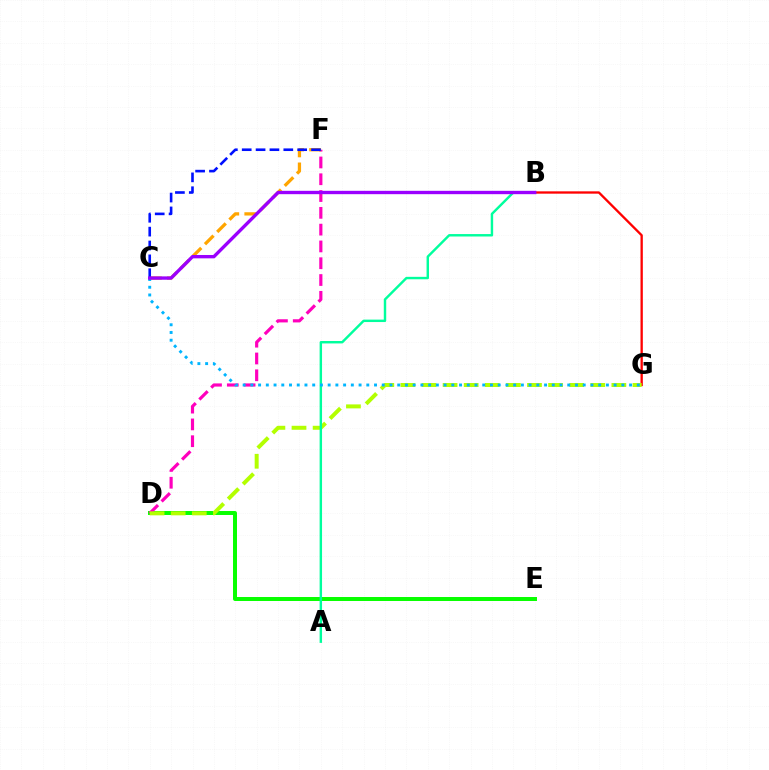{('D', 'E'): [{'color': '#08ff00', 'line_style': 'solid', 'thickness': 2.86}], ('B', 'G'): [{'color': '#ff0000', 'line_style': 'solid', 'thickness': 1.67}], ('D', 'F'): [{'color': '#ff00bd', 'line_style': 'dashed', 'thickness': 2.28}], ('D', 'G'): [{'color': '#b3ff00', 'line_style': 'dashed', 'thickness': 2.87}], ('C', 'F'): [{'color': '#ffa500', 'line_style': 'dashed', 'thickness': 2.35}, {'color': '#0010ff', 'line_style': 'dashed', 'thickness': 1.88}], ('A', 'B'): [{'color': '#00ff9d', 'line_style': 'solid', 'thickness': 1.75}], ('C', 'G'): [{'color': '#00b5ff', 'line_style': 'dotted', 'thickness': 2.1}], ('B', 'C'): [{'color': '#9b00ff', 'line_style': 'solid', 'thickness': 2.41}]}